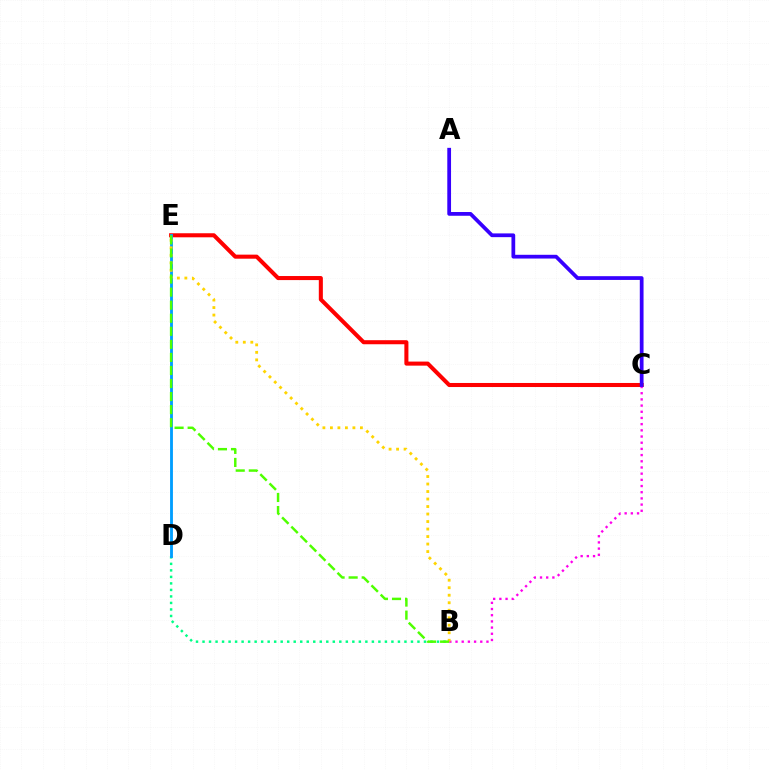{('C', 'E'): [{'color': '#ff0000', 'line_style': 'solid', 'thickness': 2.92}], ('B', 'C'): [{'color': '#ff00ed', 'line_style': 'dotted', 'thickness': 1.68}], ('B', 'D'): [{'color': '#00ff86', 'line_style': 'dotted', 'thickness': 1.77}], ('A', 'C'): [{'color': '#3700ff', 'line_style': 'solid', 'thickness': 2.7}], ('D', 'E'): [{'color': '#009eff', 'line_style': 'solid', 'thickness': 2.05}], ('B', 'E'): [{'color': '#ffd500', 'line_style': 'dotted', 'thickness': 2.04}, {'color': '#4fff00', 'line_style': 'dashed', 'thickness': 1.77}]}